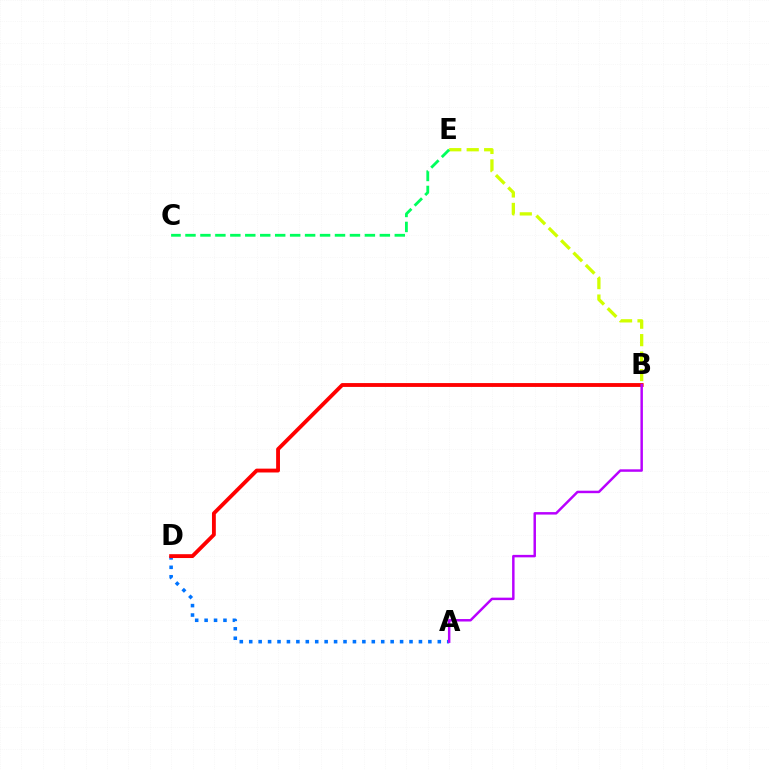{('A', 'D'): [{'color': '#0074ff', 'line_style': 'dotted', 'thickness': 2.56}], ('B', 'E'): [{'color': '#d1ff00', 'line_style': 'dashed', 'thickness': 2.37}], ('B', 'D'): [{'color': '#ff0000', 'line_style': 'solid', 'thickness': 2.77}], ('A', 'B'): [{'color': '#b900ff', 'line_style': 'solid', 'thickness': 1.78}], ('C', 'E'): [{'color': '#00ff5c', 'line_style': 'dashed', 'thickness': 2.03}]}